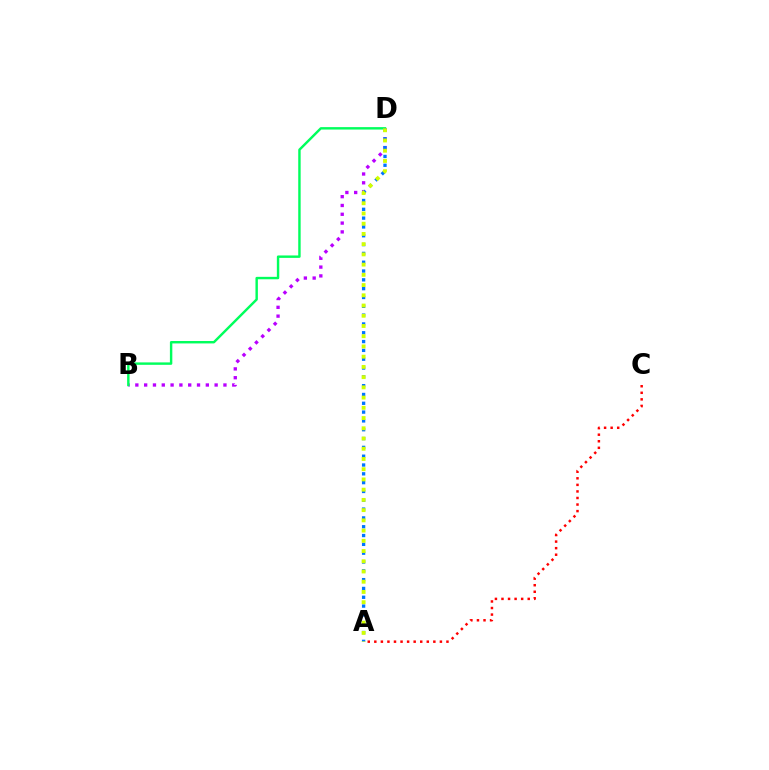{('B', 'D'): [{'color': '#b900ff', 'line_style': 'dotted', 'thickness': 2.39}, {'color': '#00ff5c', 'line_style': 'solid', 'thickness': 1.75}], ('A', 'C'): [{'color': '#ff0000', 'line_style': 'dotted', 'thickness': 1.78}], ('A', 'D'): [{'color': '#0074ff', 'line_style': 'dotted', 'thickness': 2.4}, {'color': '#d1ff00', 'line_style': 'dotted', 'thickness': 2.78}]}